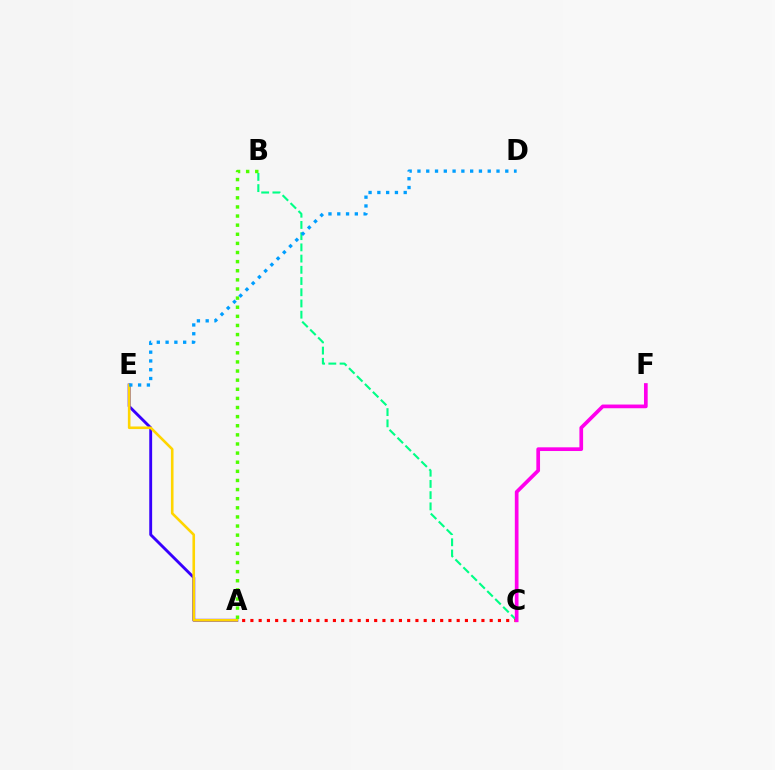{('A', 'E'): [{'color': '#3700ff', 'line_style': 'solid', 'thickness': 2.07}, {'color': '#ffd500', 'line_style': 'solid', 'thickness': 1.88}], ('B', 'C'): [{'color': '#00ff86', 'line_style': 'dashed', 'thickness': 1.52}], ('A', 'C'): [{'color': '#ff0000', 'line_style': 'dotted', 'thickness': 2.24}], ('C', 'F'): [{'color': '#ff00ed', 'line_style': 'solid', 'thickness': 2.66}], ('A', 'B'): [{'color': '#4fff00', 'line_style': 'dotted', 'thickness': 2.48}], ('D', 'E'): [{'color': '#009eff', 'line_style': 'dotted', 'thickness': 2.39}]}